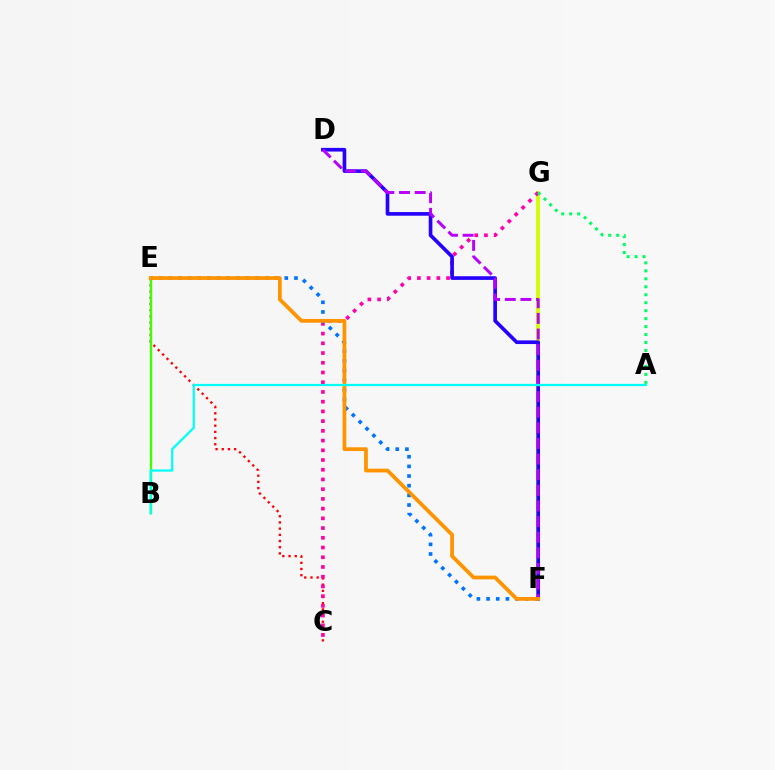{('C', 'E'): [{'color': '#ff0000', 'line_style': 'dotted', 'thickness': 1.68}], ('F', 'G'): [{'color': '#d1ff00', 'line_style': 'solid', 'thickness': 2.77}], ('B', 'E'): [{'color': '#3dff00', 'line_style': 'solid', 'thickness': 1.71}], ('C', 'G'): [{'color': '#ff00ac', 'line_style': 'dotted', 'thickness': 2.64}], ('D', 'F'): [{'color': '#2500ff', 'line_style': 'solid', 'thickness': 2.63}, {'color': '#b900ff', 'line_style': 'dashed', 'thickness': 2.12}], ('E', 'F'): [{'color': '#0074ff', 'line_style': 'dotted', 'thickness': 2.62}, {'color': '#ff9400', 'line_style': 'solid', 'thickness': 2.71}], ('A', 'G'): [{'color': '#00ff5c', 'line_style': 'dotted', 'thickness': 2.16}], ('A', 'B'): [{'color': '#00fff6', 'line_style': 'solid', 'thickness': 1.61}]}